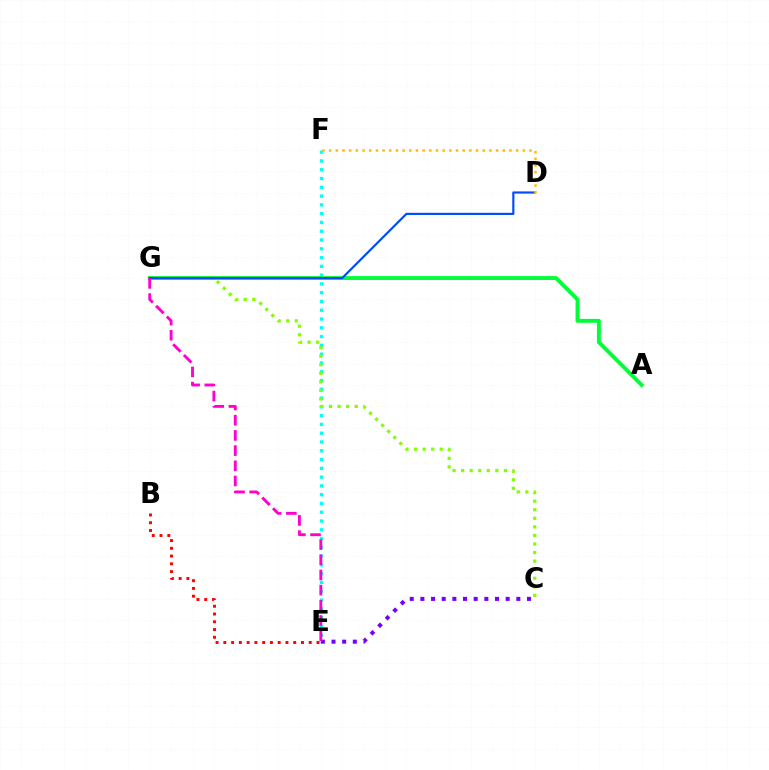{('E', 'F'): [{'color': '#00fff6', 'line_style': 'dotted', 'thickness': 2.39}], ('C', 'E'): [{'color': '#7200ff', 'line_style': 'dotted', 'thickness': 2.9}], ('C', 'G'): [{'color': '#84ff00', 'line_style': 'dotted', 'thickness': 2.33}], ('A', 'G'): [{'color': '#00ff39', 'line_style': 'solid', 'thickness': 2.81}], ('D', 'G'): [{'color': '#004bff', 'line_style': 'solid', 'thickness': 1.56}], ('B', 'E'): [{'color': '#ff0000', 'line_style': 'dotted', 'thickness': 2.11}], ('E', 'G'): [{'color': '#ff00cf', 'line_style': 'dashed', 'thickness': 2.06}], ('D', 'F'): [{'color': '#ffbd00', 'line_style': 'dotted', 'thickness': 1.81}]}